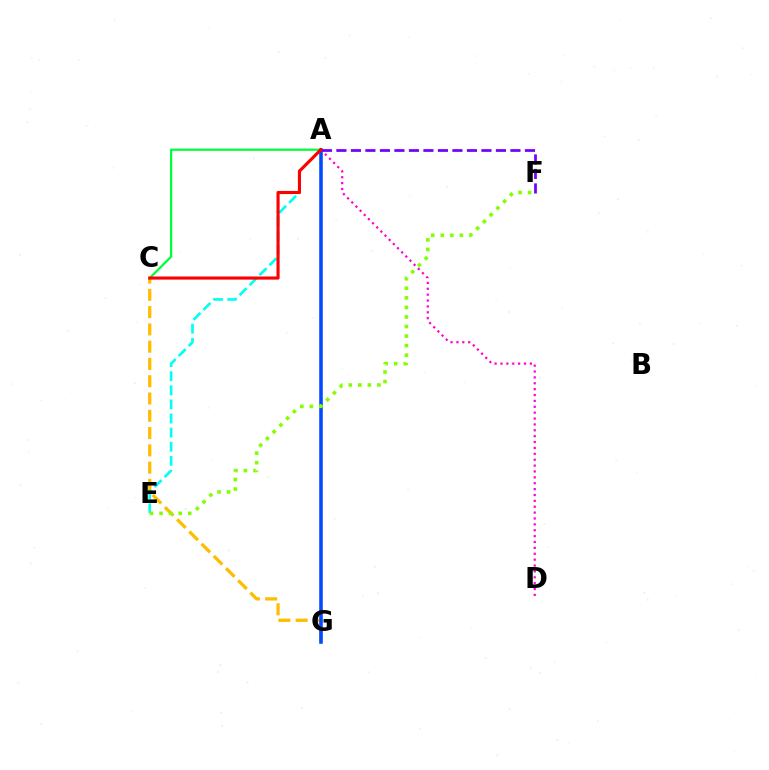{('A', 'D'): [{'color': '#ff00cf', 'line_style': 'dotted', 'thickness': 1.6}], ('C', 'G'): [{'color': '#ffbd00', 'line_style': 'dashed', 'thickness': 2.35}], ('A', 'E'): [{'color': '#00fff6', 'line_style': 'dashed', 'thickness': 1.92}], ('A', 'G'): [{'color': '#004bff', 'line_style': 'solid', 'thickness': 2.58}], ('A', 'F'): [{'color': '#7200ff', 'line_style': 'dashed', 'thickness': 1.97}], ('E', 'F'): [{'color': '#84ff00', 'line_style': 'dotted', 'thickness': 2.59}], ('A', 'C'): [{'color': '#00ff39', 'line_style': 'solid', 'thickness': 1.61}, {'color': '#ff0000', 'line_style': 'solid', 'thickness': 2.24}]}